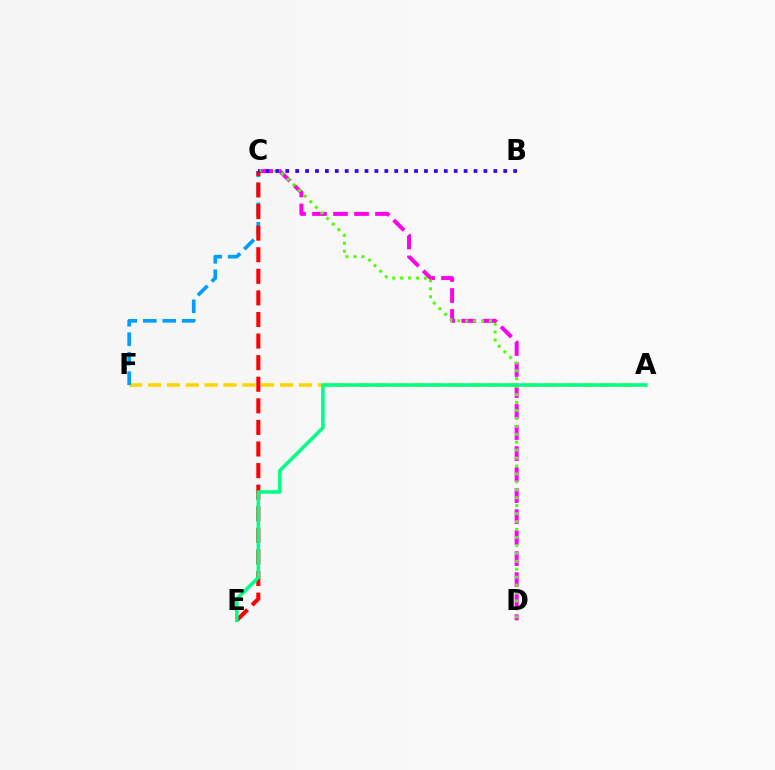{('C', 'D'): [{'color': '#ff00ed', 'line_style': 'dashed', 'thickness': 2.85}, {'color': '#4fff00', 'line_style': 'dotted', 'thickness': 2.16}], ('A', 'F'): [{'color': '#ffd500', 'line_style': 'dashed', 'thickness': 2.56}], ('C', 'F'): [{'color': '#009eff', 'line_style': 'dashed', 'thickness': 2.65}], ('C', 'E'): [{'color': '#ff0000', 'line_style': 'dashed', 'thickness': 2.93}], ('B', 'C'): [{'color': '#3700ff', 'line_style': 'dotted', 'thickness': 2.69}], ('A', 'E'): [{'color': '#00ff86', 'line_style': 'solid', 'thickness': 2.57}]}